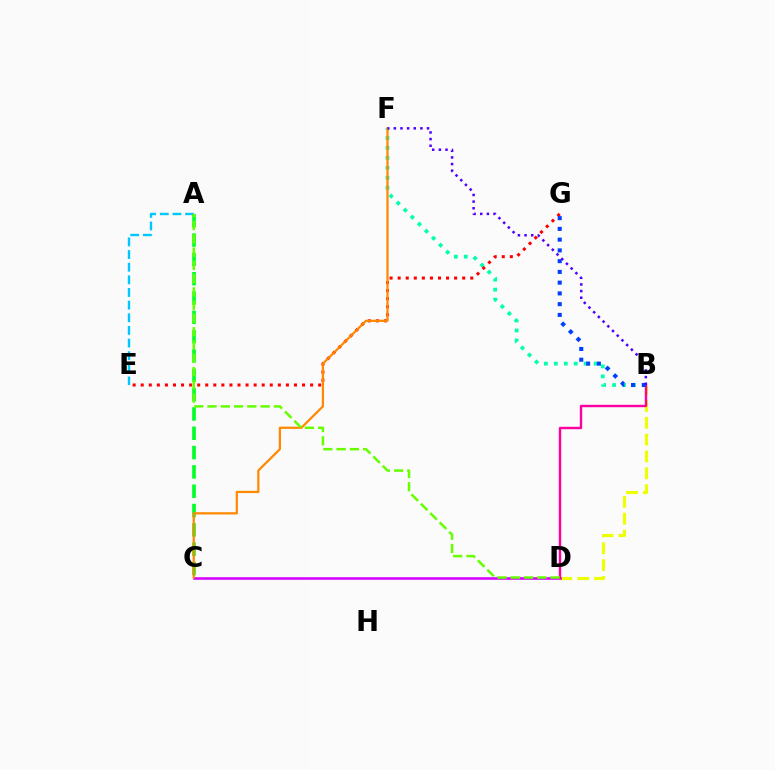{('B', 'D'): [{'color': '#eeff00', 'line_style': 'dashed', 'thickness': 2.29}, {'color': '#ff00a0', 'line_style': 'solid', 'thickness': 1.74}], ('B', 'F'): [{'color': '#00ffaf', 'line_style': 'dotted', 'thickness': 2.71}, {'color': '#4f00ff', 'line_style': 'dotted', 'thickness': 1.8}], ('A', 'E'): [{'color': '#00c7ff', 'line_style': 'dashed', 'thickness': 1.72}], ('E', 'G'): [{'color': '#ff0000', 'line_style': 'dotted', 'thickness': 2.19}], ('A', 'C'): [{'color': '#00ff27', 'line_style': 'dashed', 'thickness': 2.62}], ('C', 'D'): [{'color': '#d600ff', 'line_style': 'solid', 'thickness': 1.85}], ('C', 'F'): [{'color': '#ff8800', 'line_style': 'solid', 'thickness': 1.6}], ('B', 'G'): [{'color': '#003fff', 'line_style': 'dotted', 'thickness': 2.92}], ('A', 'D'): [{'color': '#66ff00', 'line_style': 'dashed', 'thickness': 1.8}]}